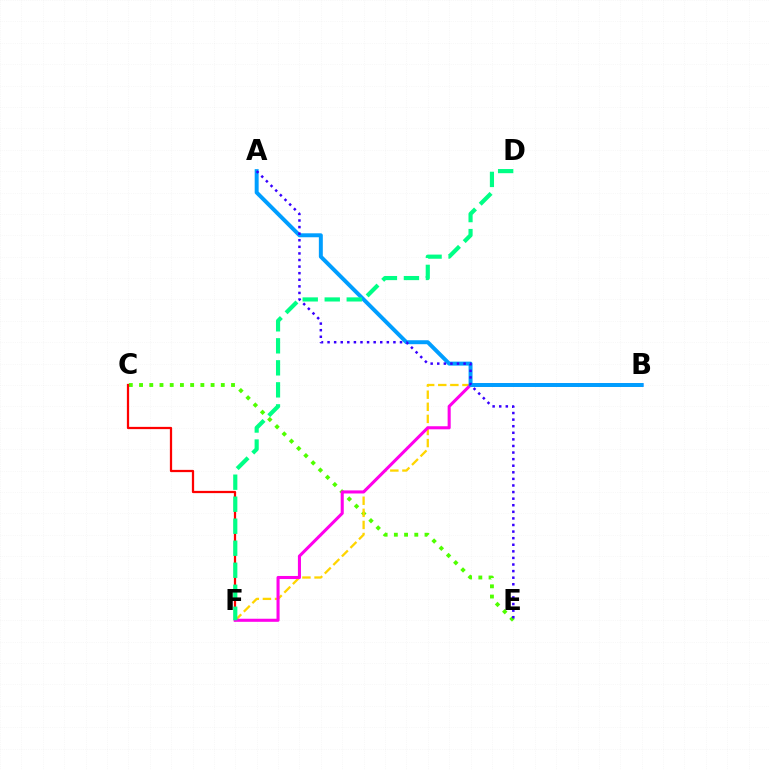{('C', 'E'): [{'color': '#4fff00', 'line_style': 'dotted', 'thickness': 2.78}], ('C', 'F'): [{'color': '#ff0000', 'line_style': 'solid', 'thickness': 1.62}], ('B', 'F'): [{'color': '#ffd500', 'line_style': 'dashed', 'thickness': 1.64}, {'color': '#ff00ed', 'line_style': 'solid', 'thickness': 2.21}], ('A', 'B'): [{'color': '#009eff', 'line_style': 'solid', 'thickness': 2.85}], ('D', 'F'): [{'color': '#00ff86', 'line_style': 'dashed', 'thickness': 2.99}], ('A', 'E'): [{'color': '#3700ff', 'line_style': 'dotted', 'thickness': 1.79}]}